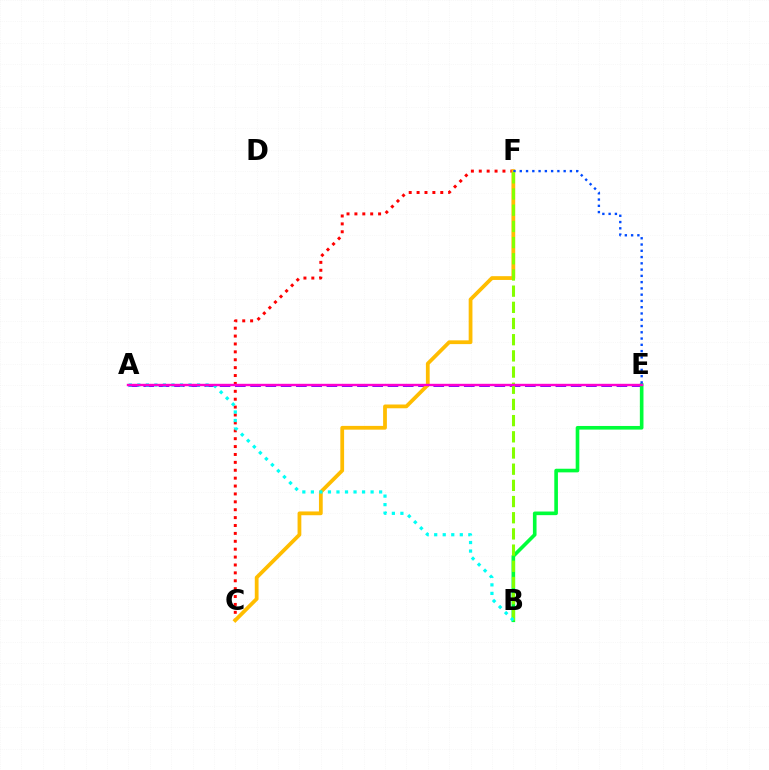{('C', 'F'): [{'color': '#ff0000', 'line_style': 'dotted', 'thickness': 2.14}, {'color': '#ffbd00', 'line_style': 'solid', 'thickness': 2.71}], ('A', 'E'): [{'color': '#7200ff', 'line_style': 'dashed', 'thickness': 2.07}, {'color': '#ff00cf', 'line_style': 'solid', 'thickness': 1.73}], ('B', 'E'): [{'color': '#00ff39', 'line_style': 'solid', 'thickness': 2.61}], ('E', 'F'): [{'color': '#004bff', 'line_style': 'dotted', 'thickness': 1.7}], ('B', 'F'): [{'color': '#84ff00', 'line_style': 'dashed', 'thickness': 2.2}], ('A', 'B'): [{'color': '#00fff6', 'line_style': 'dotted', 'thickness': 2.32}]}